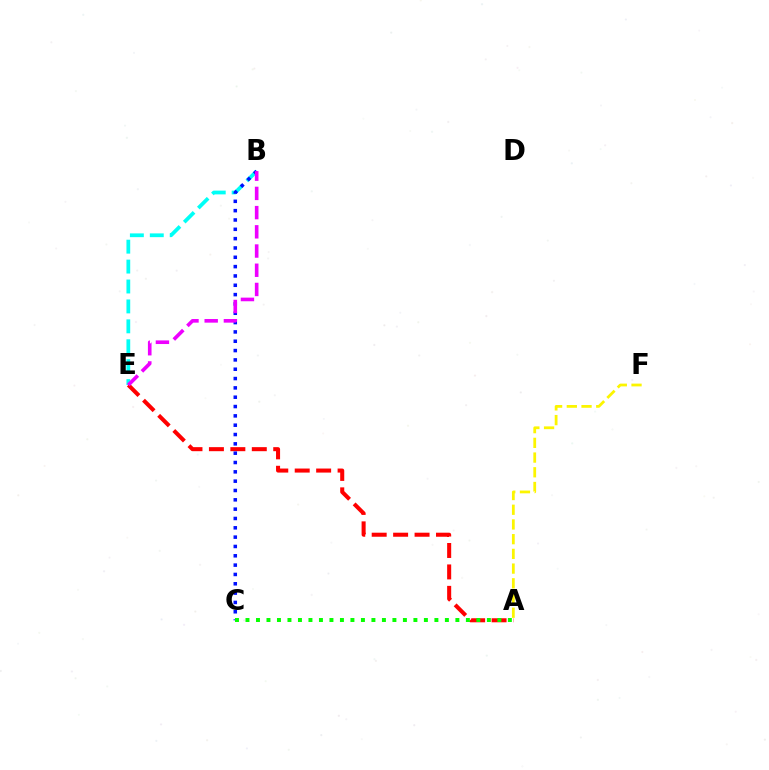{('B', 'E'): [{'color': '#00fff6', 'line_style': 'dashed', 'thickness': 2.71}, {'color': '#ee00ff', 'line_style': 'dashed', 'thickness': 2.61}], ('A', 'E'): [{'color': '#ff0000', 'line_style': 'dashed', 'thickness': 2.91}], ('A', 'F'): [{'color': '#fcf500', 'line_style': 'dashed', 'thickness': 2.0}], ('B', 'C'): [{'color': '#0010ff', 'line_style': 'dotted', 'thickness': 2.53}], ('A', 'C'): [{'color': '#08ff00', 'line_style': 'dotted', 'thickness': 2.85}]}